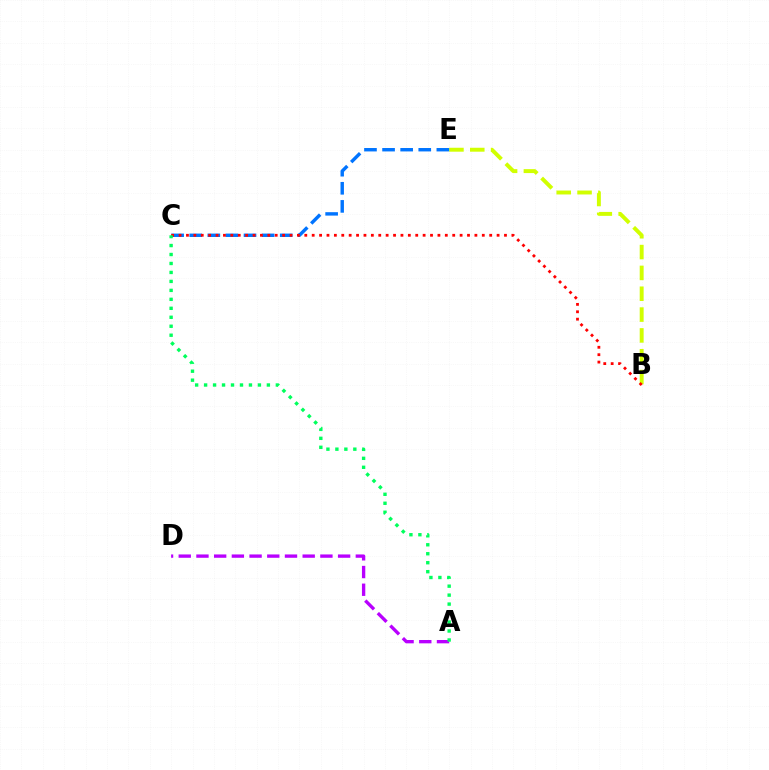{('B', 'E'): [{'color': '#d1ff00', 'line_style': 'dashed', 'thickness': 2.83}], ('C', 'E'): [{'color': '#0074ff', 'line_style': 'dashed', 'thickness': 2.46}], ('B', 'C'): [{'color': '#ff0000', 'line_style': 'dotted', 'thickness': 2.01}], ('A', 'D'): [{'color': '#b900ff', 'line_style': 'dashed', 'thickness': 2.41}], ('A', 'C'): [{'color': '#00ff5c', 'line_style': 'dotted', 'thickness': 2.44}]}